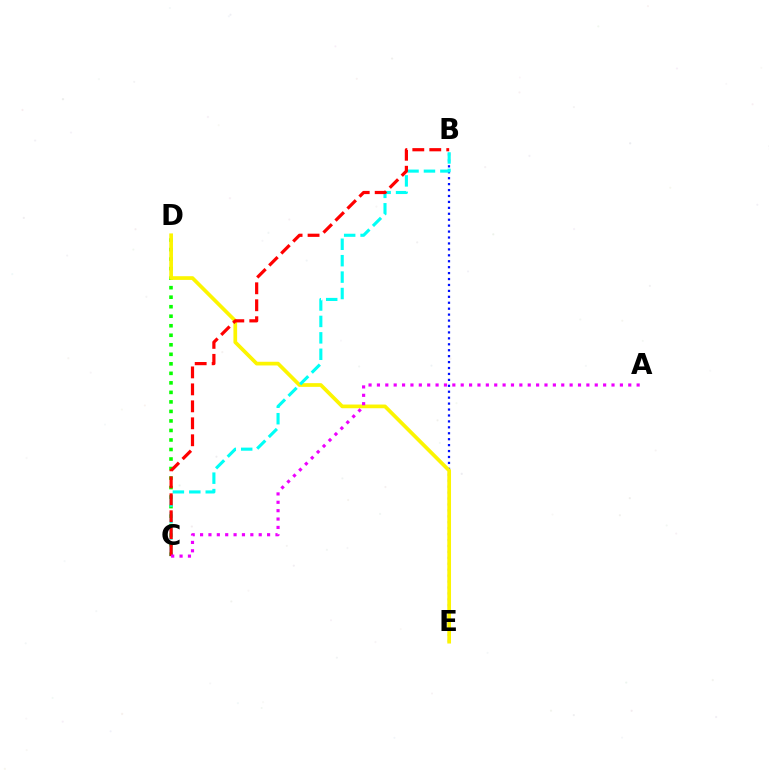{('B', 'E'): [{'color': '#0010ff', 'line_style': 'dotted', 'thickness': 1.61}], ('C', 'D'): [{'color': '#08ff00', 'line_style': 'dotted', 'thickness': 2.59}], ('D', 'E'): [{'color': '#fcf500', 'line_style': 'solid', 'thickness': 2.66}], ('B', 'C'): [{'color': '#00fff6', 'line_style': 'dashed', 'thickness': 2.23}, {'color': '#ff0000', 'line_style': 'dashed', 'thickness': 2.31}], ('A', 'C'): [{'color': '#ee00ff', 'line_style': 'dotted', 'thickness': 2.28}]}